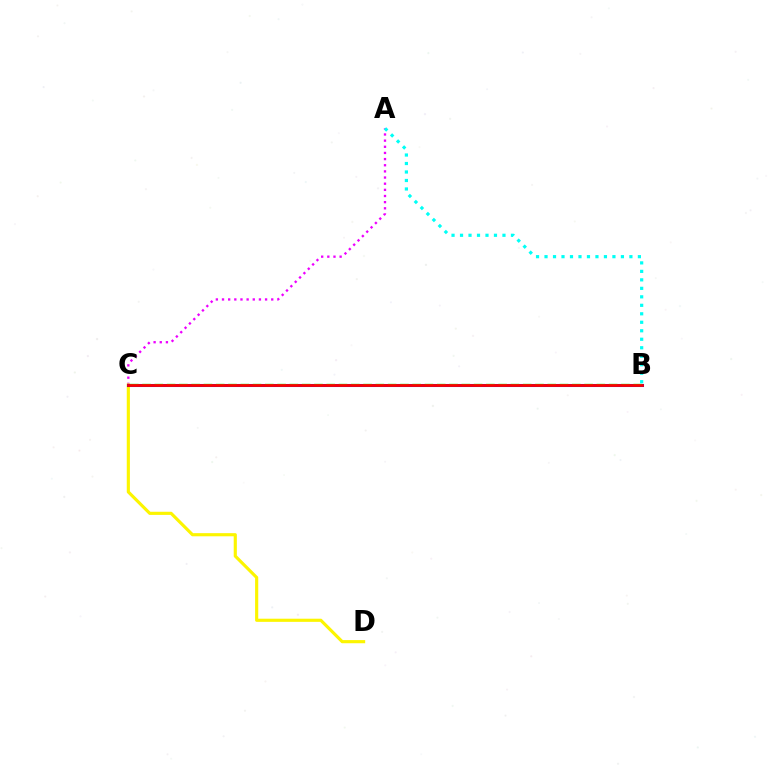{('A', 'C'): [{'color': '#ee00ff', 'line_style': 'dotted', 'thickness': 1.67}], ('C', 'D'): [{'color': '#fcf500', 'line_style': 'solid', 'thickness': 2.26}], ('B', 'C'): [{'color': '#0010ff', 'line_style': 'solid', 'thickness': 2.19}, {'color': '#08ff00', 'line_style': 'dashed', 'thickness': 1.67}, {'color': '#ff0000', 'line_style': 'solid', 'thickness': 1.97}], ('A', 'B'): [{'color': '#00fff6', 'line_style': 'dotted', 'thickness': 2.31}]}